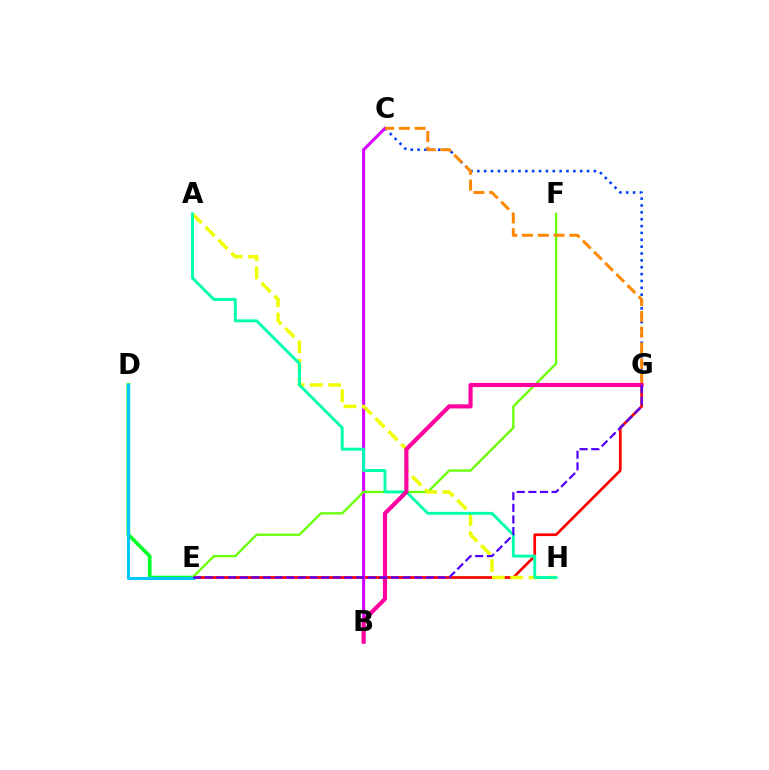{('E', 'G'): [{'color': '#ff0000', 'line_style': 'solid', 'thickness': 1.94}, {'color': '#4f00ff', 'line_style': 'dashed', 'thickness': 1.58}], ('C', 'G'): [{'color': '#003fff', 'line_style': 'dotted', 'thickness': 1.86}, {'color': '#ff8800', 'line_style': 'dashed', 'thickness': 2.14}], ('B', 'C'): [{'color': '#d600ff', 'line_style': 'solid', 'thickness': 2.19}], ('D', 'E'): [{'color': '#00ff27', 'line_style': 'solid', 'thickness': 2.62}, {'color': '#00c7ff', 'line_style': 'solid', 'thickness': 2.21}], ('E', 'F'): [{'color': '#66ff00', 'line_style': 'solid', 'thickness': 1.63}], ('A', 'H'): [{'color': '#eeff00', 'line_style': 'dashed', 'thickness': 2.49}, {'color': '#00ffaf', 'line_style': 'solid', 'thickness': 2.1}], ('B', 'G'): [{'color': '#ff00a0', 'line_style': 'solid', 'thickness': 2.98}]}